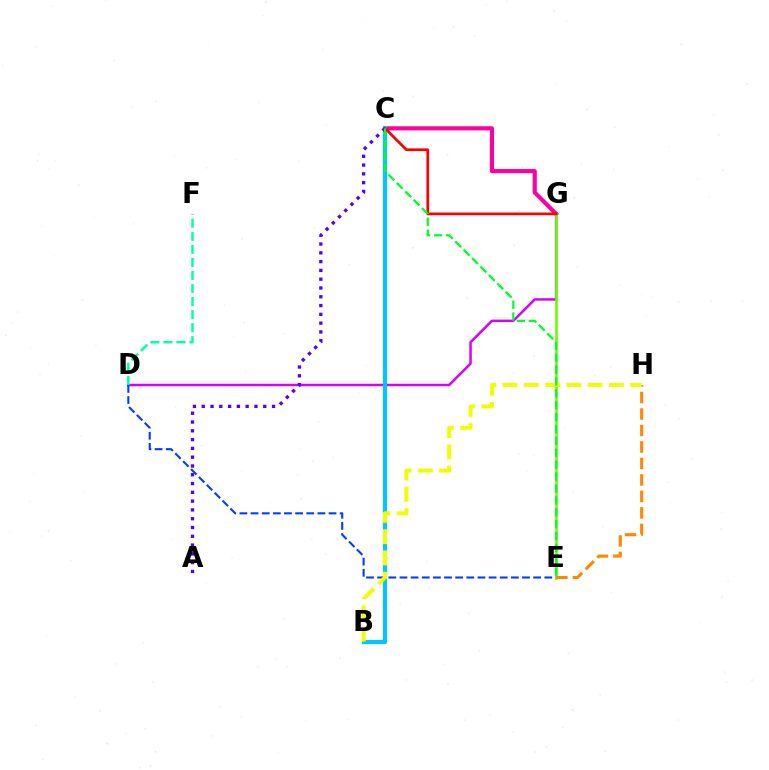{('C', 'G'): [{'color': '#ff00a0', 'line_style': 'solid', 'thickness': 2.98}, {'color': '#ff0000', 'line_style': 'solid', 'thickness': 1.95}], ('D', 'G'): [{'color': '#d600ff', 'line_style': 'solid', 'thickness': 1.79}], ('B', 'C'): [{'color': '#00c7ff', 'line_style': 'solid', 'thickness': 3.0}], ('D', 'E'): [{'color': '#003fff', 'line_style': 'dashed', 'thickness': 1.51}], ('D', 'F'): [{'color': '#00ffaf', 'line_style': 'dashed', 'thickness': 1.77}], ('A', 'C'): [{'color': '#4f00ff', 'line_style': 'dotted', 'thickness': 2.39}], ('E', 'G'): [{'color': '#66ff00', 'line_style': 'solid', 'thickness': 1.89}], ('E', 'H'): [{'color': '#ff8800', 'line_style': 'dashed', 'thickness': 2.24}], ('B', 'H'): [{'color': '#eeff00', 'line_style': 'dashed', 'thickness': 2.89}], ('C', 'E'): [{'color': '#00ff27', 'line_style': 'dashed', 'thickness': 1.62}]}